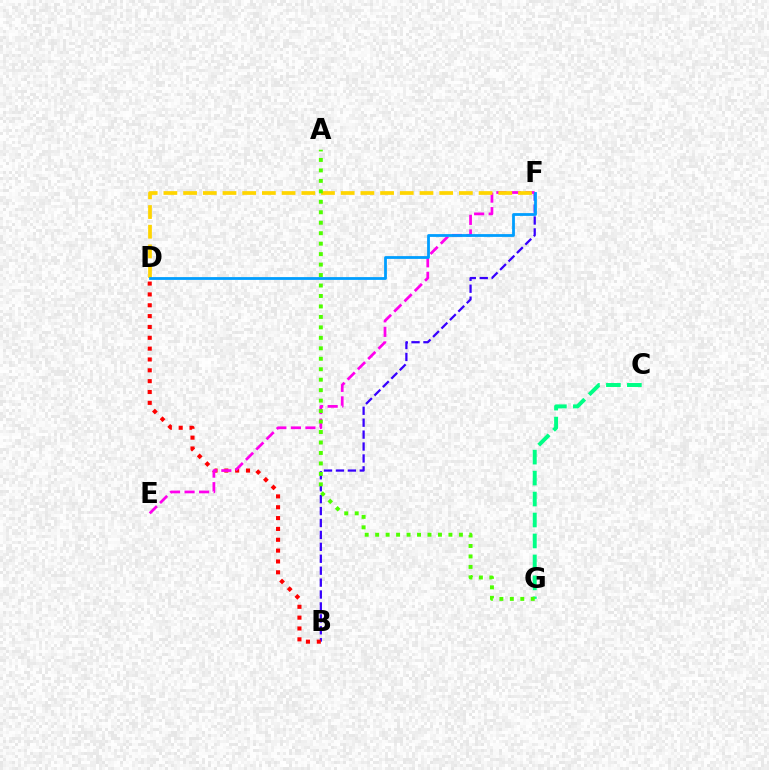{('B', 'F'): [{'color': '#3700ff', 'line_style': 'dashed', 'thickness': 1.62}], ('B', 'D'): [{'color': '#ff0000', 'line_style': 'dotted', 'thickness': 2.95}], ('E', 'F'): [{'color': '#ff00ed', 'line_style': 'dashed', 'thickness': 1.98}], ('D', 'F'): [{'color': '#ffd500', 'line_style': 'dashed', 'thickness': 2.68}, {'color': '#009eff', 'line_style': 'solid', 'thickness': 2.01}], ('C', 'G'): [{'color': '#00ff86', 'line_style': 'dashed', 'thickness': 2.85}], ('A', 'G'): [{'color': '#4fff00', 'line_style': 'dotted', 'thickness': 2.84}]}